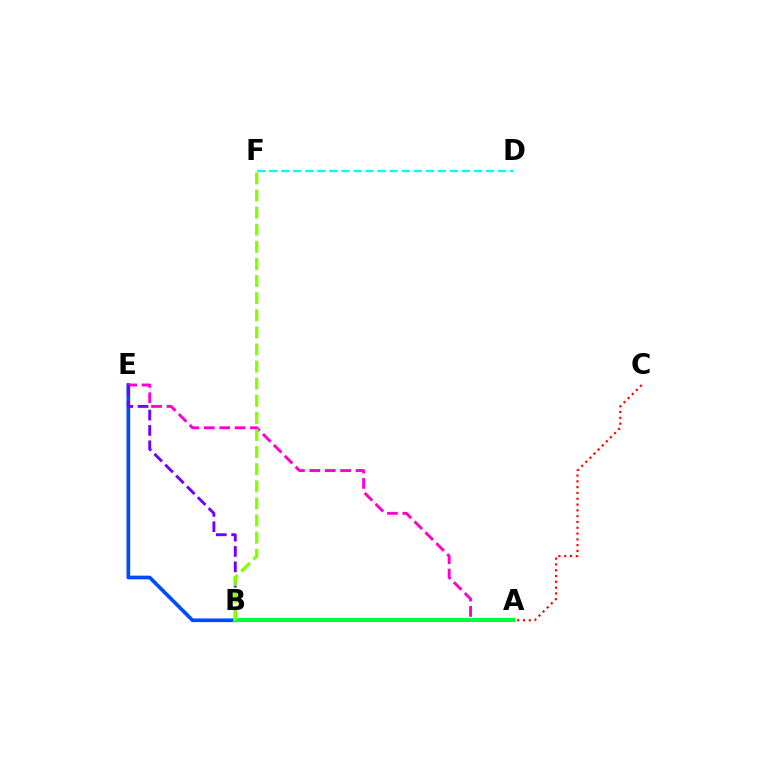{('A', 'B'): [{'color': '#ffbd00', 'line_style': 'dashed', 'thickness': 2.62}, {'color': '#00ff39', 'line_style': 'solid', 'thickness': 2.92}], ('B', 'E'): [{'color': '#004bff', 'line_style': 'solid', 'thickness': 2.65}, {'color': '#7200ff', 'line_style': 'dashed', 'thickness': 2.09}], ('A', 'E'): [{'color': '#ff00cf', 'line_style': 'dashed', 'thickness': 2.09}], ('A', 'C'): [{'color': '#ff0000', 'line_style': 'dotted', 'thickness': 1.58}], ('B', 'F'): [{'color': '#84ff00', 'line_style': 'dashed', 'thickness': 2.32}], ('D', 'F'): [{'color': '#00fff6', 'line_style': 'dashed', 'thickness': 1.64}]}